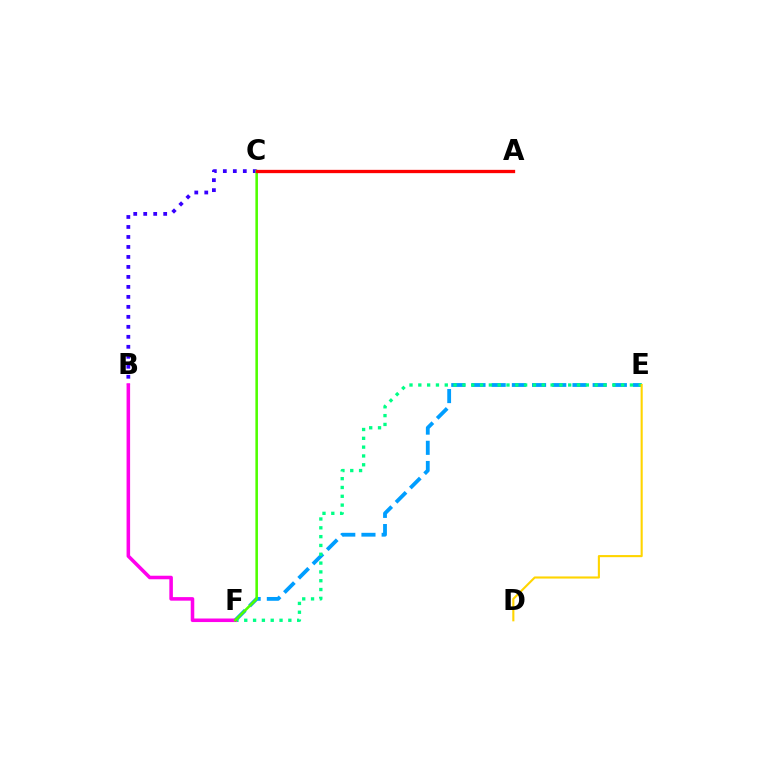{('B', 'C'): [{'color': '#3700ff', 'line_style': 'dotted', 'thickness': 2.71}], ('E', 'F'): [{'color': '#009eff', 'line_style': 'dashed', 'thickness': 2.74}, {'color': '#00ff86', 'line_style': 'dotted', 'thickness': 2.4}], ('B', 'F'): [{'color': '#ff00ed', 'line_style': 'solid', 'thickness': 2.56}], ('C', 'F'): [{'color': '#4fff00', 'line_style': 'solid', 'thickness': 1.85}], ('A', 'C'): [{'color': '#ff0000', 'line_style': 'solid', 'thickness': 2.38}], ('D', 'E'): [{'color': '#ffd500', 'line_style': 'solid', 'thickness': 1.52}]}